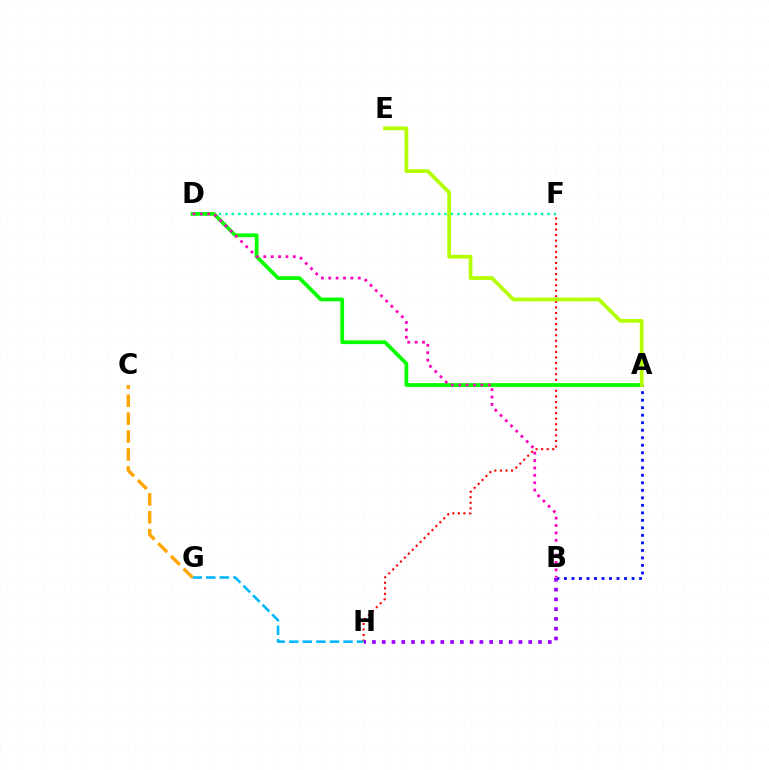{('A', 'B'): [{'color': '#0010ff', 'line_style': 'dotted', 'thickness': 2.04}], ('F', 'H'): [{'color': '#ff0000', 'line_style': 'dotted', 'thickness': 1.51}], ('G', 'H'): [{'color': '#00b5ff', 'line_style': 'dashed', 'thickness': 1.84}], ('D', 'F'): [{'color': '#00ff9d', 'line_style': 'dotted', 'thickness': 1.75}], ('A', 'D'): [{'color': '#08ff00', 'line_style': 'solid', 'thickness': 2.71}], ('C', 'G'): [{'color': '#ffa500', 'line_style': 'dashed', 'thickness': 2.43}], ('A', 'E'): [{'color': '#b3ff00', 'line_style': 'solid', 'thickness': 2.69}], ('B', 'H'): [{'color': '#9b00ff', 'line_style': 'dotted', 'thickness': 2.65}], ('B', 'D'): [{'color': '#ff00bd', 'line_style': 'dotted', 'thickness': 2.01}]}